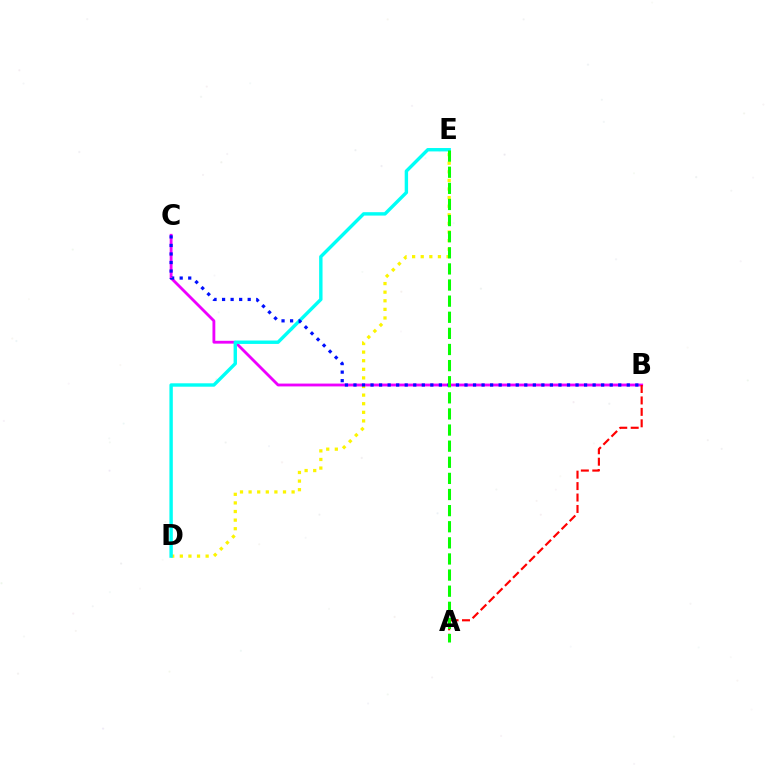{('B', 'C'): [{'color': '#ee00ff', 'line_style': 'solid', 'thickness': 2.04}, {'color': '#0010ff', 'line_style': 'dotted', 'thickness': 2.32}], ('D', 'E'): [{'color': '#fcf500', 'line_style': 'dotted', 'thickness': 2.34}, {'color': '#00fff6', 'line_style': 'solid', 'thickness': 2.45}], ('A', 'B'): [{'color': '#ff0000', 'line_style': 'dashed', 'thickness': 1.55}], ('A', 'E'): [{'color': '#08ff00', 'line_style': 'dashed', 'thickness': 2.19}]}